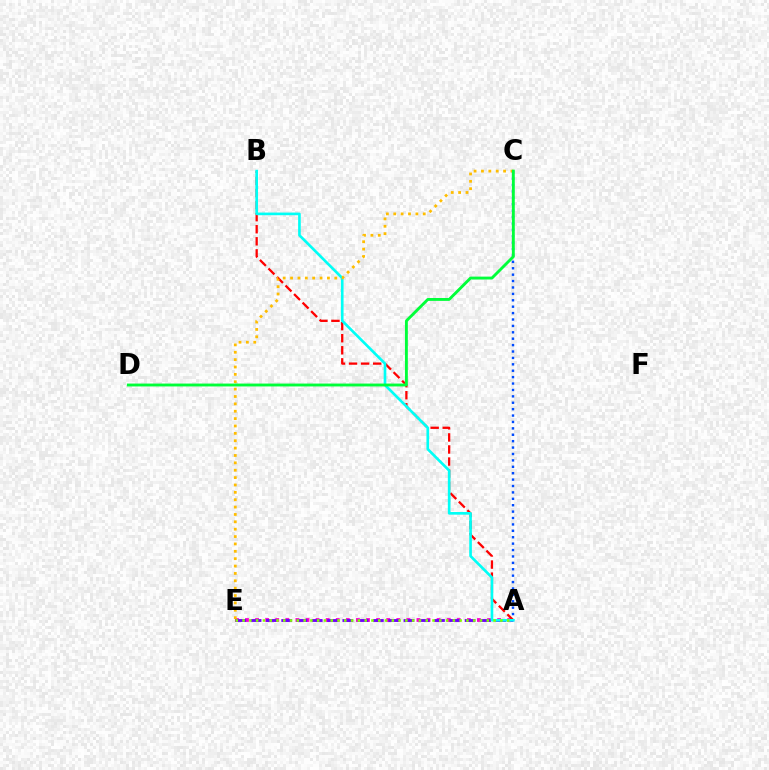{('A', 'E'): [{'color': '#ff00cf', 'line_style': 'dotted', 'thickness': 2.74}, {'color': '#7200ff', 'line_style': 'dashed', 'thickness': 2.08}, {'color': '#84ff00', 'line_style': 'dotted', 'thickness': 1.84}], ('A', 'B'): [{'color': '#ff0000', 'line_style': 'dashed', 'thickness': 1.64}, {'color': '#00fff6', 'line_style': 'solid', 'thickness': 1.91}], ('A', 'C'): [{'color': '#004bff', 'line_style': 'dotted', 'thickness': 1.74}], ('C', 'E'): [{'color': '#ffbd00', 'line_style': 'dotted', 'thickness': 2.0}], ('C', 'D'): [{'color': '#00ff39', 'line_style': 'solid', 'thickness': 2.07}]}